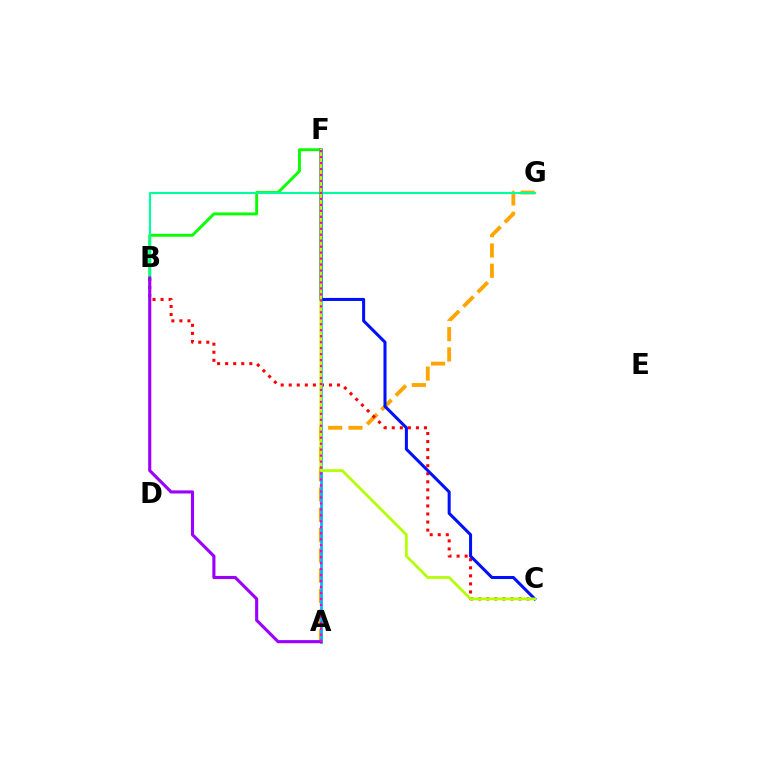{('B', 'F'): [{'color': '#08ff00', 'line_style': 'solid', 'thickness': 2.09}], ('A', 'G'): [{'color': '#ffa500', 'line_style': 'dashed', 'thickness': 2.76}], ('B', 'C'): [{'color': '#ff0000', 'line_style': 'dotted', 'thickness': 2.19}], ('A', 'F'): [{'color': '#00b5ff', 'line_style': 'solid', 'thickness': 1.94}, {'color': '#ff00bd', 'line_style': 'dotted', 'thickness': 1.62}], ('B', 'G'): [{'color': '#00ff9d', 'line_style': 'solid', 'thickness': 1.54}], ('C', 'F'): [{'color': '#0010ff', 'line_style': 'solid', 'thickness': 2.19}, {'color': '#b3ff00', 'line_style': 'solid', 'thickness': 1.96}], ('A', 'B'): [{'color': '#9b00ff', 'line_style': 'solid', 'thickness': 2.24}]}